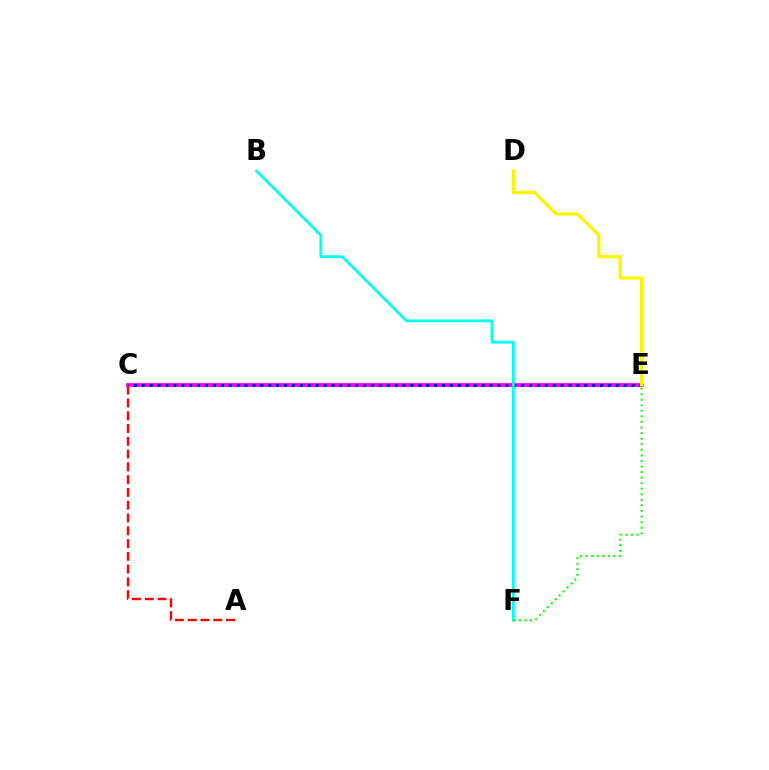{('C', 'E'): [{'color': '#ee00ff', 'line_style': 'solid', 'thickness': 2.68}, {'color': '#0010ff', 'line_style': 'dotted', 'thickness': 2.15}], ('D', 'E'): [{'color': '#fcf500', 'line_style': 'solid', 'thickness': 2.36}], ('B', 'F'): [{'color': '#00fff6', 'line_style': 'solid', 'thickness': 2.02}], ('E', 'F'): [{'color': '#08ff00', 'line_style': 'dotted', 'thickness': 1.51}], ('A', 'C'): [{'color': '#ff0000', 'line_style': 'dashed', 'thickness': 1.74}]}